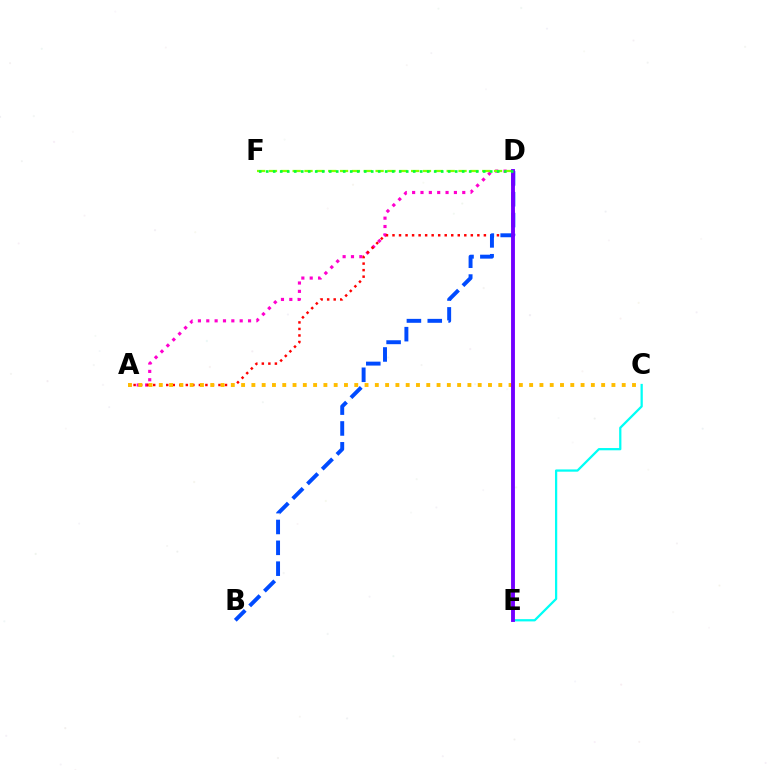{('A', 'D'): [{'color': '#ff00cf', 'line_style': 'dotted', 'thickness': 2.27}, {'color': '#ff0000', 'line_style': 'dotted', 'thickness': 1.77}], ('B', 'D'): [{'color': '#004bff', 'line_style': 'dashed', 'thickness': 2.83}], ('A', 'C'): [{'color': '#ffbd00', 'line_style': 'dotted', 'thickness': 2.79}], ('D', 'F'): [{'color': '#84ff00', 'line_style': 'dashed', 'thickness': 1.61}, {'color': '#00ff39', 'line_style': 'dotted', 'thickness': 1.9}], ('C', 'E'): [{'color': '#00fff6', 'line_style': 'solid', 'thickness': 1.62}], ('D', 'E'): [{'color': '#7200ff', 'line_style': 'solid', 'thickness': 2.78}]}